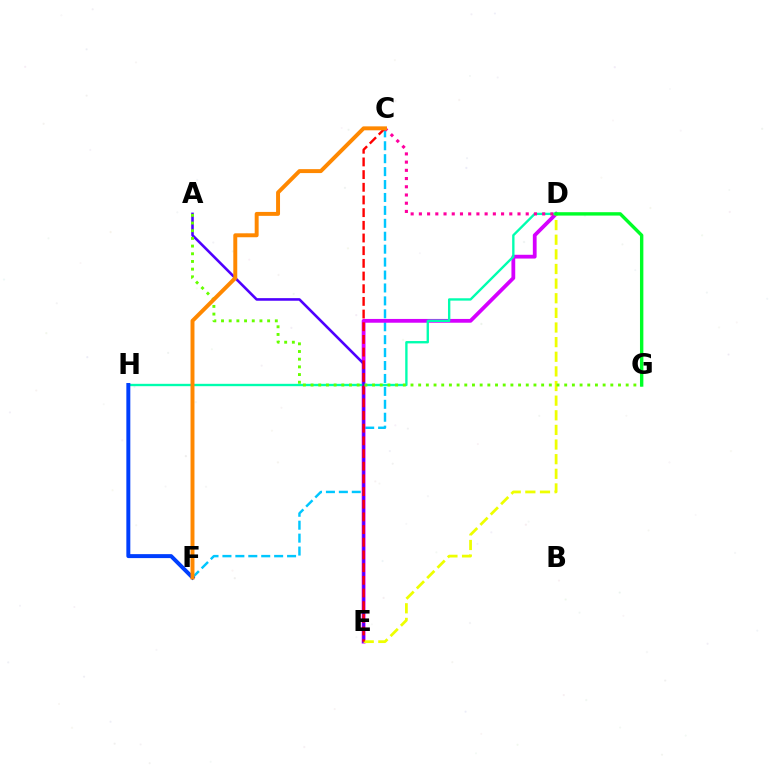{('C', 'F'): [{'color': '#00c7ff', 'line_style': 'dashed', 'thickness': 1.76}, {'color': '#ff8800', 'line_style': 'solid', 'thickness': 2.84}], ('D', 'E'): [{'color': '#d600ff', 'line_style': 'solid', 'thickness': 2.72}, {'color': '#eeff00', 'line_style': 'dashed', 'thickness': 1.99}], ('D', 'H'): [{'color': '#00ffaf', 'line_style': 'solid', 'thickness': 1.7}], ('A', 'E'): [{'color': '#4f00ff', 'line_style': 'solid', 'thickness': 1.87}], ('C', 'D'): [{'color': '#ff00a0', 'line_style': 'dotted', 'thickness': 2.23}], ('F', 'H'): [{'color': '#003fff', 'line_style': 'solid', 'thickness': 2.86}], ('C', 'E'): [{'color': '#ff0000', 'line_style': 'dashed', 'thickness': 1.72}], ('A', 'G'): [{'color': '#66ff00', 'line_style': 'dotted', 'thickness': 2.09}], ('D', 'G'): [{'color': '#00ff27', 'line_style': 'solid', 'thickness': 2.44}]}